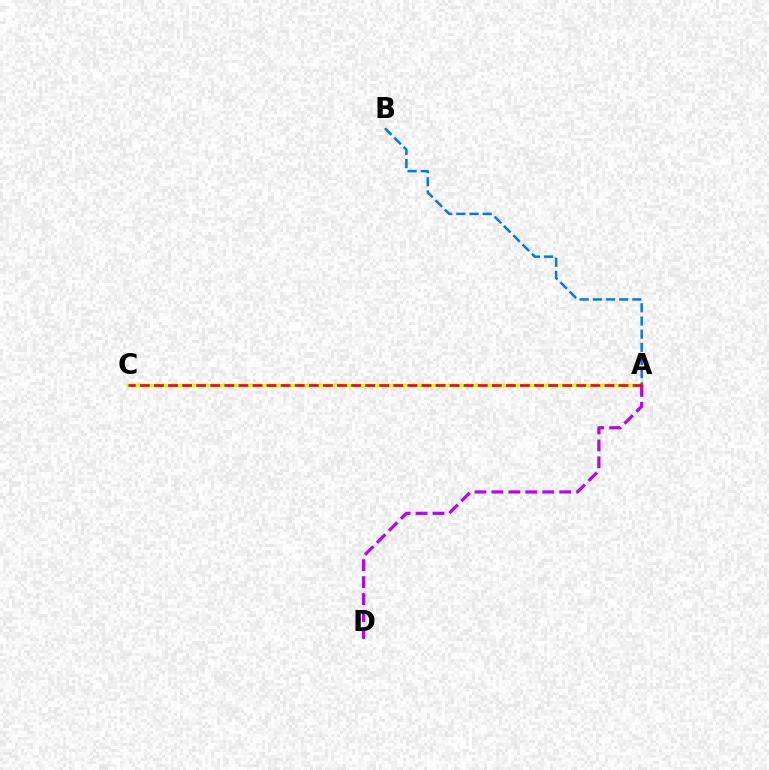{('A', 'C'): [{'color': '#00ff5c', 'line_style': 'solid', 'thickness': 2.19}, {'color': '#d1ff00', 'line_style': 'solid', 'thickness': 2.39}, {'color': '#ff0000', 'line_style': 'dashed', 'thickness': 1.91}], ('A', 'D'): [{'color': '#b900ff', 'line_style': 'dashed', 'thickness': 2.3}], ('A', 'B'): [{'color': '#0074ff', 'line_style': 'dashed', 'thickness': 1.79}]}